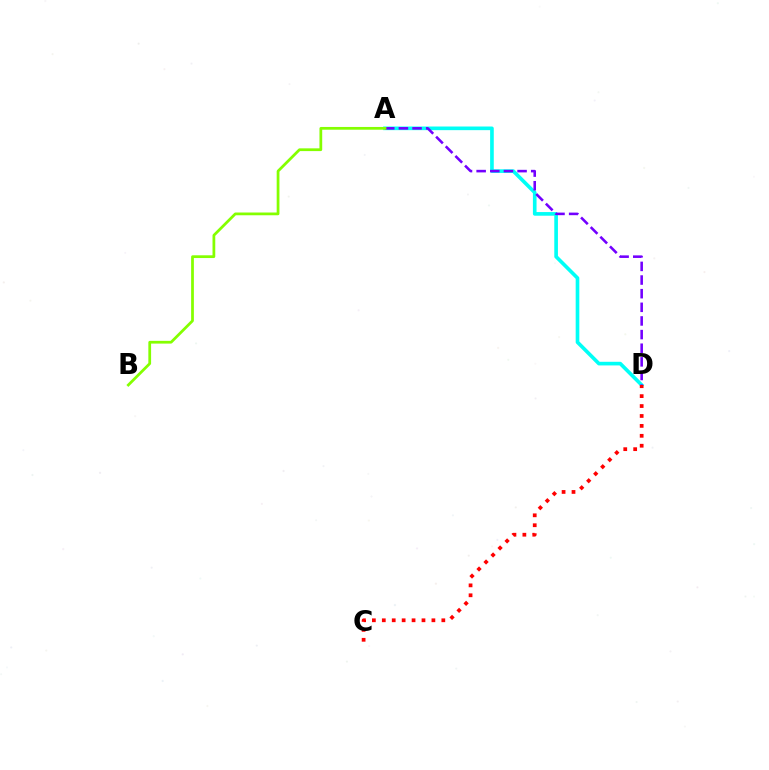{('A', 'D'): [{'color': '#00fff6', 'line_style': 'solid', 'thickness': 2.63}, {'color': '#7200ff', 'line_style': 'dashed', 'thickness': 1.85}], ('A', 'B'): [{'color': '#84ff00', 'line_style': 'solid', 'thickness': 1.98}], ('C', 'D'): [{'color': '#ff0000', 'line_style': 'dotted', 'thickness': 2.7}]}